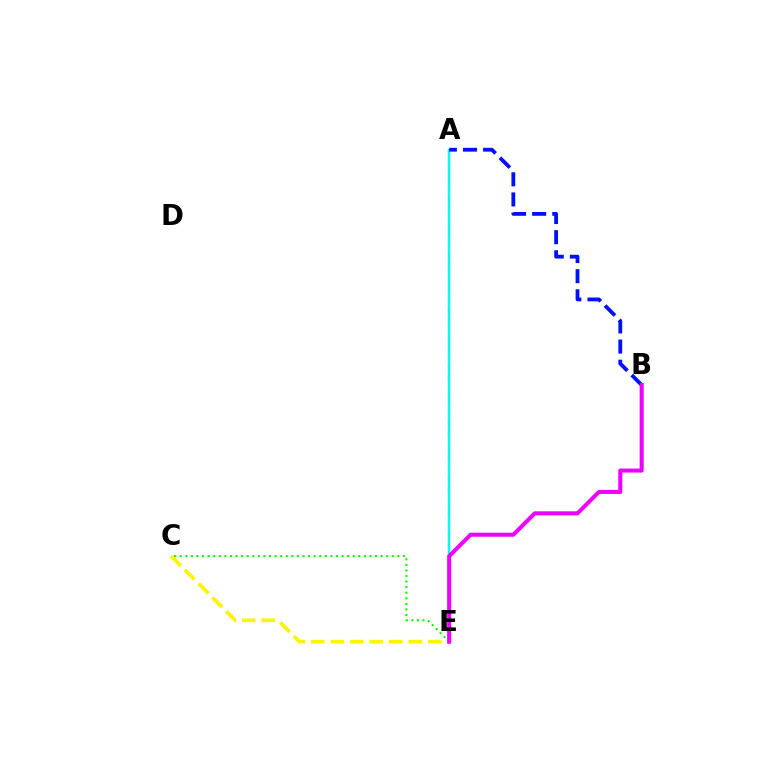{('C', 'E'): [{'color': '#fcf500', 'line_style': 'dashed', 'thickness': 2.65}, {'color': '#08ff00', 'line_style': 'dotted', 'thickness': 1.52}], ('A', 'E'): [{'color': '#ff0000', 'line_style': 'dashed', 'thickness': 1.52}, {'color': '#00fff6', 'line_style': 'solid', 'thickness': 1.75}], ('A', 'B'): [{'color': '#0010ff', 'line_style': 'dashed', 'thickness': 2.73}], ('B', 'E'): [{'color': '#ee00ff', 'line_style': 'solid', 'thickness': 2.91}]}